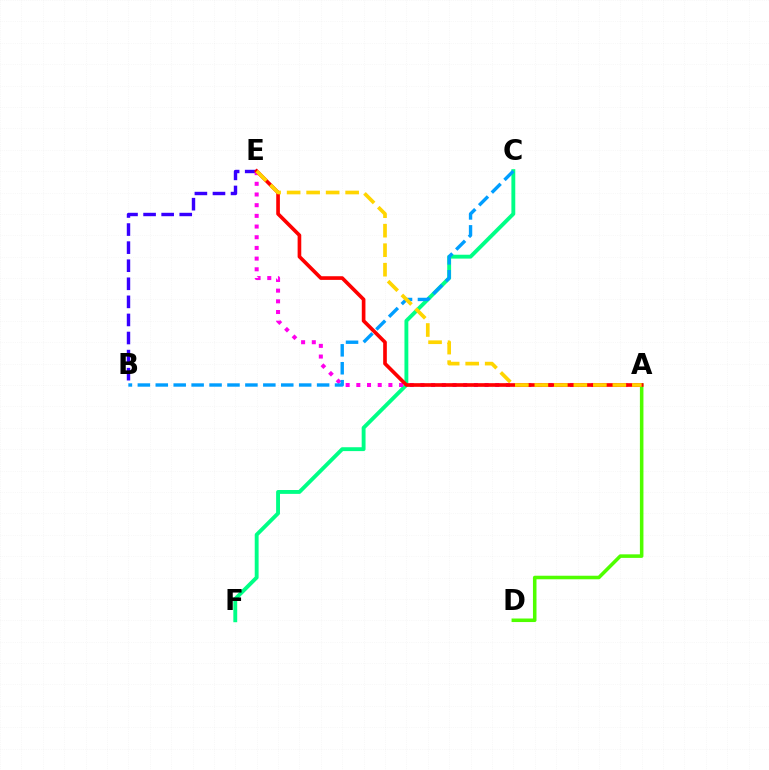{('B', 'E'): [{'color': '#3700ff', 'line_style': 'dashed', 'thickness': 2.46}], ('C', 'F'): [{'color': '#00ff86', 'line_style': 'solid', 'thickness': 2.79}], ('A', 'D'): [{'color': '#4fff00', 'line_style': 'solid', 'thickness': 2.55}], ('A', 'E'): [{'color': '#ff00ed', 'line_style': 'dotted', 'thickness': 2.9}, {'color': '#ff0000', 'line_style': 'solid', 'thickness': 2.63}, {'color': '#ffd500', 'line_style': 'dashed', 'thickness': 2.65}], ('B', 'C'): [{'color': '#009eff', 'line_style': 'dashed', 'thickness': 2.44}]}